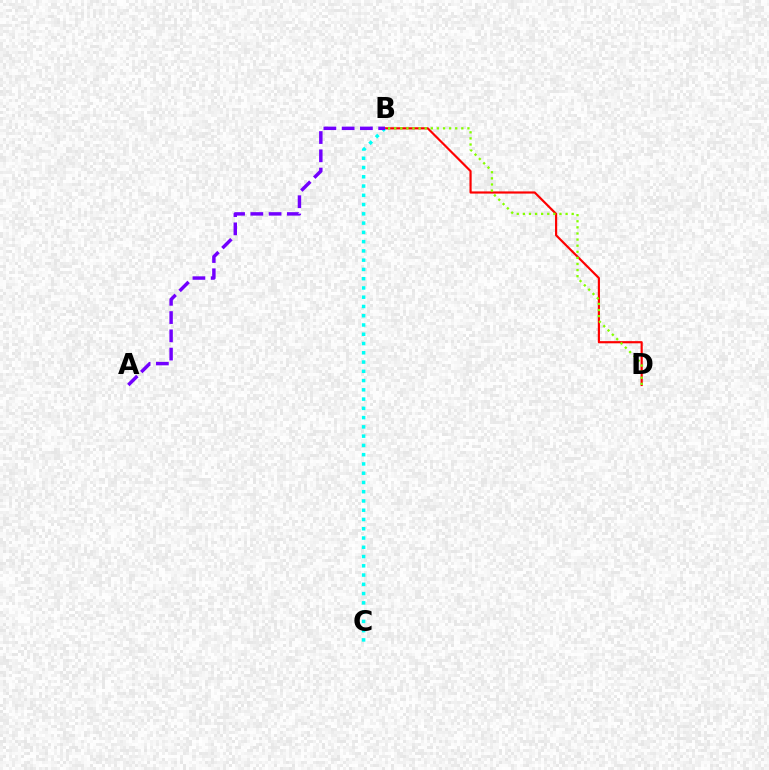{('B', 'D'): [{'color': '#ff0000', 'line_style': 'solid', 'thickness': 1.56}, {'color': '#84ff00', 'line_style': 'dotted', 'thickness': 1.66}], ('B', 'C'): [{'color': '#00fff6', 'line_style': 'dotted', 'thickness': 2.52}], ('A', 'B'): [{'color': '#7200ff', 'line_style': 'dashed', 'thickness': 2.48}]}